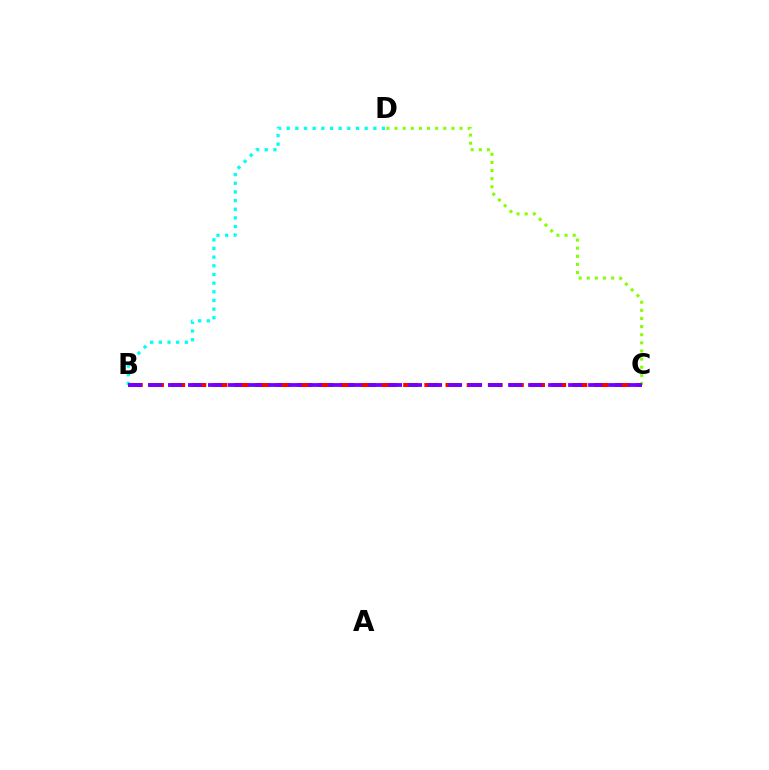{('B', 'C'): [{'color': '#ff0000', 'line_style': 'dashed', 'thickness': 2.88}, {'color': '#7200ff', 'line_style': 'dashed', 'thickness': 2.72}], ('B', 'D'): [{'color': '#00fff6', 'line_style': 'dotted', 'thickness': 2.35}], ('C', 'D'): [{'color': '#84ff00', 'line_style': 'dotted', 'thickness': 2.21}]}